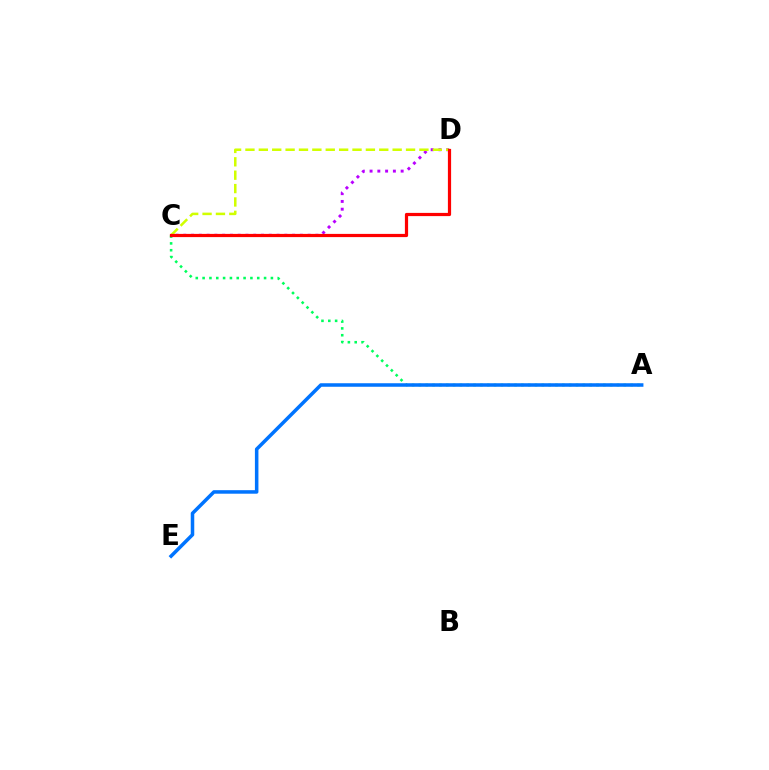{('A', 'C'): [{'color': '#00ff5c', 'line_style': 'dotted', 'thickness': 1.86}], ('C', 'D'): [{'color': '#b900ff', 'line_style': 'dotted', 'thickness': 2.11}, {'color': '#d1ff00', 'line_style': 'dashed', 'thickness': 1.82}, {'color': '#ff0000', 'line_style': 'solid', 'thickness': 2.31}], ('A', 'E'): [{'color': '#0074ff', 'line_style': 'solid', 'thickness': 2.54}]}